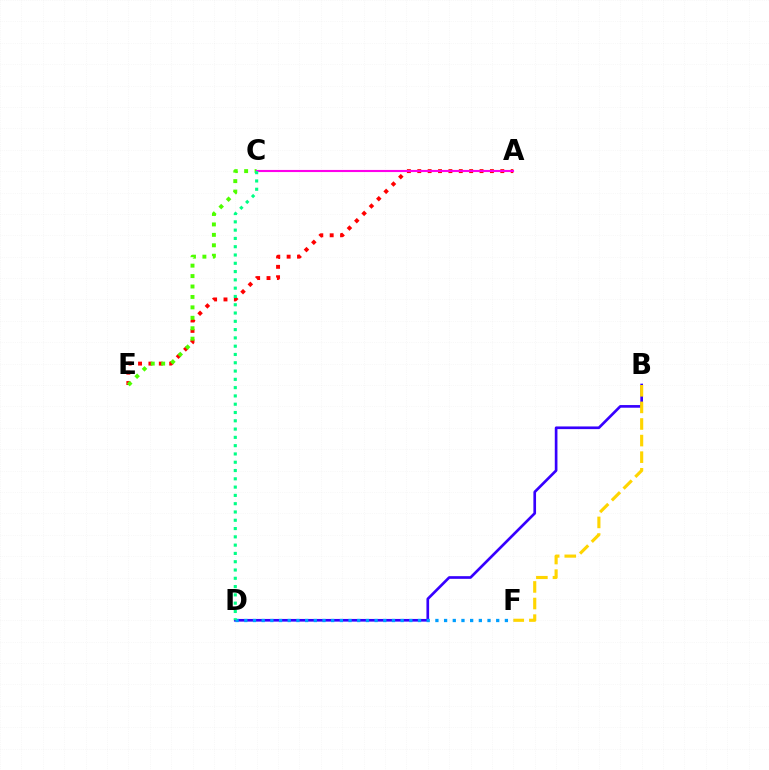{('A', 'E'): [{'color': '#ff0000', 'line_style': 'dotted', 'thickness': 2.82}], ('B', 'D'): [{'color': '#3700ff', 'line_style': 'solid', 'thickness': 1.92}], ('B', 'F'): [{'color': '#ffd500', 'line_style': 'dashed', 'thickness': 2.25}], ('C', 'E'): [{'color': '#4fff00', 'line_style': 'dotted', 'thickness': 2.83}], ('D', 'F'): [{'color': '#009eff', 'line_style': 'dotted', 'thickness': 2.36}], ('A', 'C'): [{'color': '#ff00ed', 'line_style': 'solid', 'thickness': 1.52}], ('C', 'D'): [{'color': '#00ff86', 'line_style': 'dotted', 'thickness': 2.25}]}